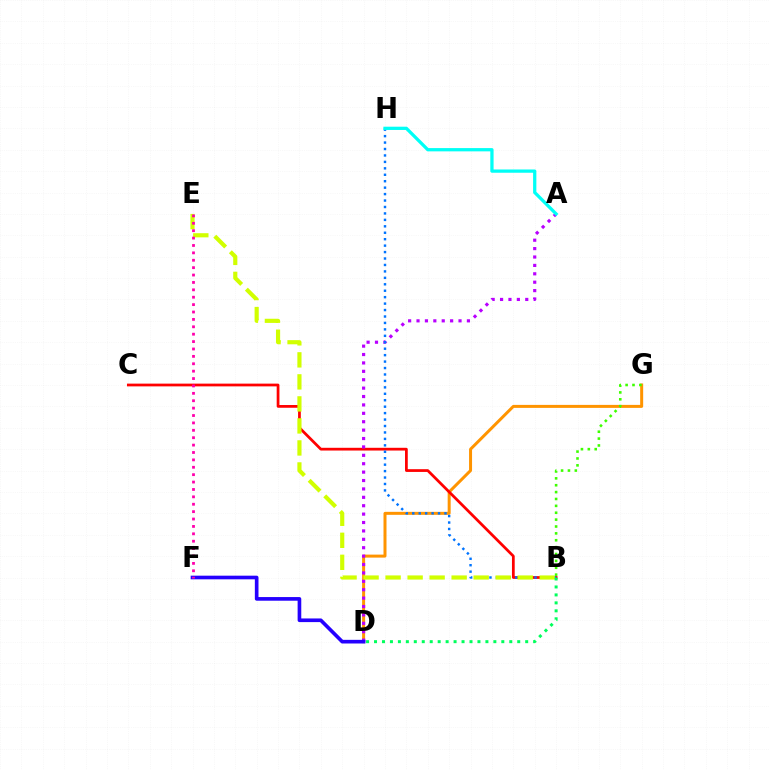{('D', 'G'): [{'color': '#ff9400', 'line_style': 'solid', 'thickness': 2.16}], ('B', 'C'): [{'color': '#ff0000', 'line_style': 'solid', 'thickness': 1.98}], ('A', 'D'): [{'color': '#b900ff', 'line_style': 'dotted', 'thickness': 2.28}], ('B', 'H'): [{'color': '#0074ff', 'line_style': 'dotted', 'thickness': 1.75}], ('B', 'G'): [{'color': '#3dff00', 'line_style': 'dotted', 'thickness': 1.87}], ('B', 'E'): [{'color': '#d1ff00', 'line_style': 'dashed', 'thickness': 2.99}], ('B', 'D'): [{'color': '#00ff5c', 'line_style': 'dotted', 'thickness': 2.16}], ('D', 'F'): [{'color': '#2500ff', 'line_style': 'solid', 'thickness': 2.63}], ('A', 'H'): [{'color': '#00fff6', 'line_style': 'solid', 'thickness': 2.35}], ('E', 'F'): [{'color': '#ff00ac', 'line_style': 'dotted', 'thickness': 2.01}]}